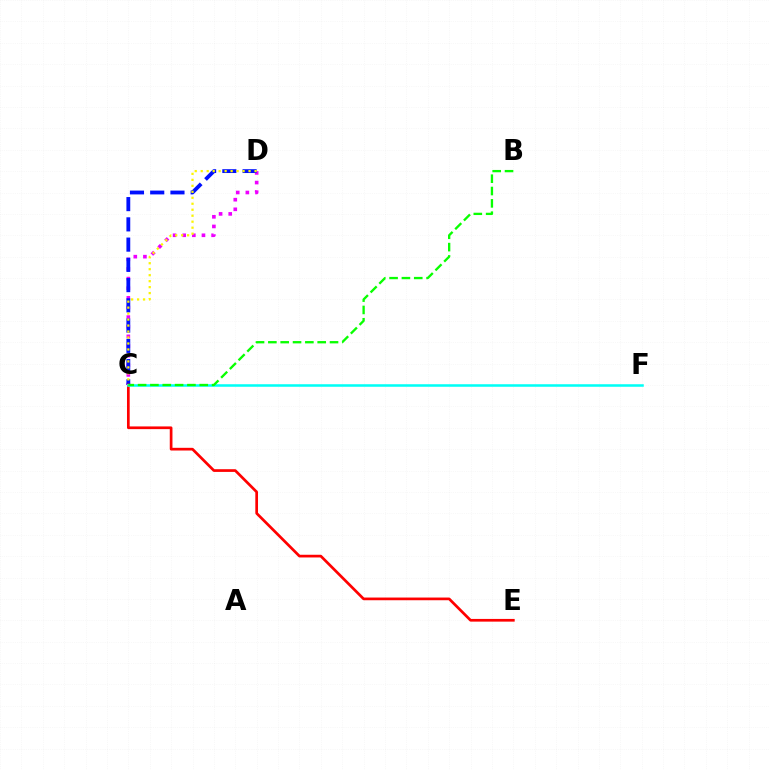{('C', 'D'): [{'color': '#ee00ff', 'line_style': 'dotted', 'thickness': 2.62}, {'color': '#0010ff', 'line_style': 'dashed', 'thickness': 2.75}, {'color': '#fcf500', 'line_style': 'dotted', 'thickness': 1.62}], ('C', 'E'): [{'color': '#ff0000', 'line_style': 'solid', 'thickness': 1.94}], ('C', 'F'): [{'color': '#00fff6', 'line_style': 'solid', 'thickness': 1.83}], ('B', 'C'): [{'color': '#08ff00', 'line_style': 'dashed', 'thickness': 1.68}]}